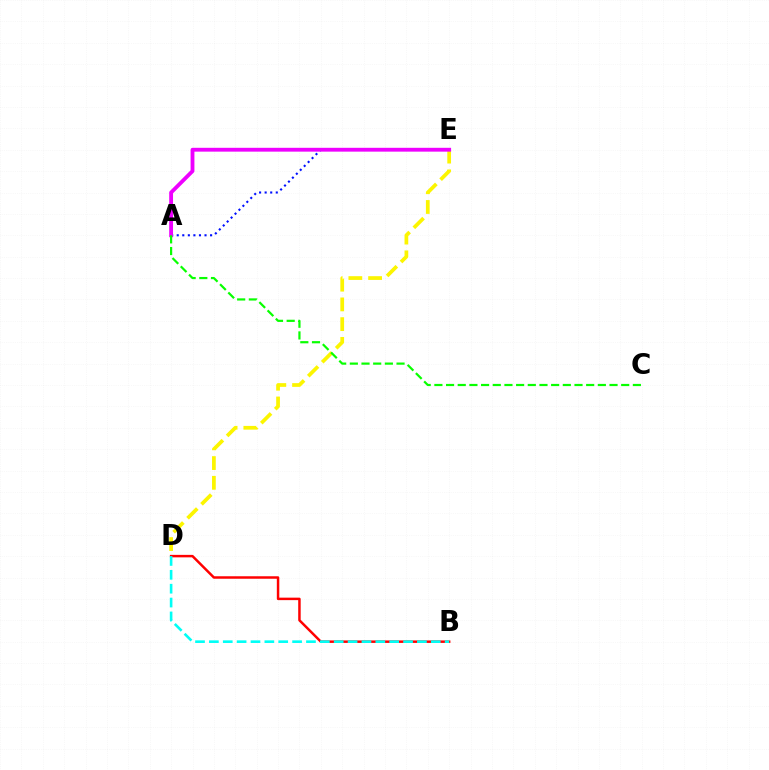{('D', 'E'): [{'color': '#fcf500', 'line_style': 'dashed', 'thickness': 2.68}], ('A', 'E'): [{'color': '#0010ff', 'line_style': 'dotted', 'thickness': 1.51}, {'color': '#ee00ff', 'line_style': 'solid', 'thickness': 2.76}], ('B', 'D'): [{'color': '#ff0000', 'line_style': 'solid', 'thickness': 1.79}, {'color': '#00fff6', 'line_style': 'dashed', 'thickness': 1.88}], ('A', 'C'): [{'color': '#08ff00', 'line_style': 'dashed', 'thickness': 1.59}]}